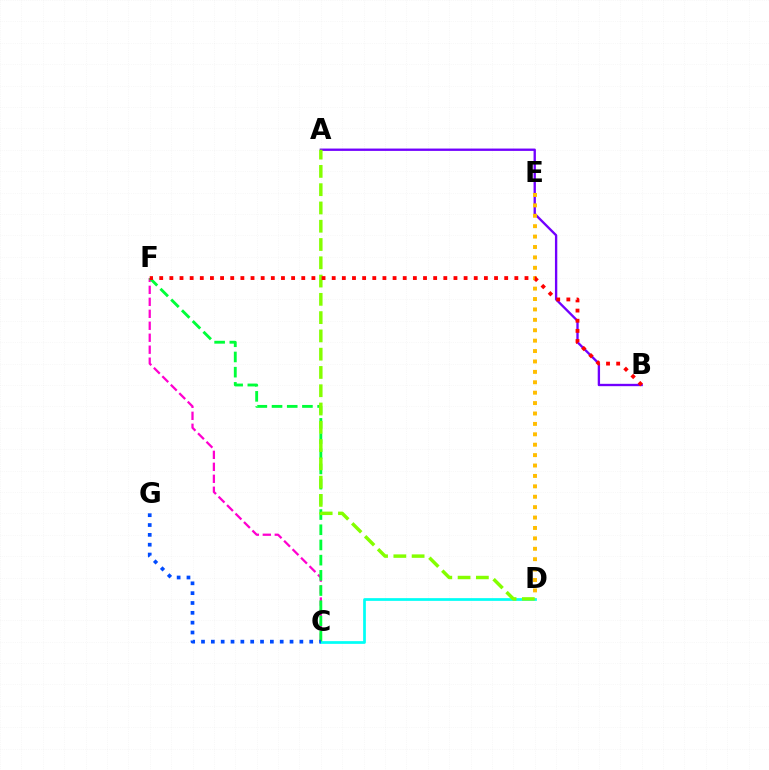{('C', 'F'): [{'color': '#ff00cf', 'line_style': 'dashed', 'thickness': 1.63}, {'color': '#00ff39', 'line_style': 'dashed', 'thickness': 2.06}], ('C', 'D'): [{'color': '#00fff6', 'line_style': 'solid', 'thickness': 1.96}], ('A', 'B'): [{'color': '#7200ff', 'line_style': 'solid', 'thickness': 1.69}], ('A', 'D'): [{'color': '#84ff00', 'line_style': 'dashed', 'thickness': 2.48}], ('D', 'E'): [{'color': '#ffbd00', 'line_style': 'dotted', 'thickness': 2.83}], ('B', 'F'): [{'color': '#ff0000', 'line_style': 'dotted', 'thickness': 2.76}], ('C', 'G'): [{'color': '#004bff', 'line_style': 'dotted', 'thickness': 2.67}]}